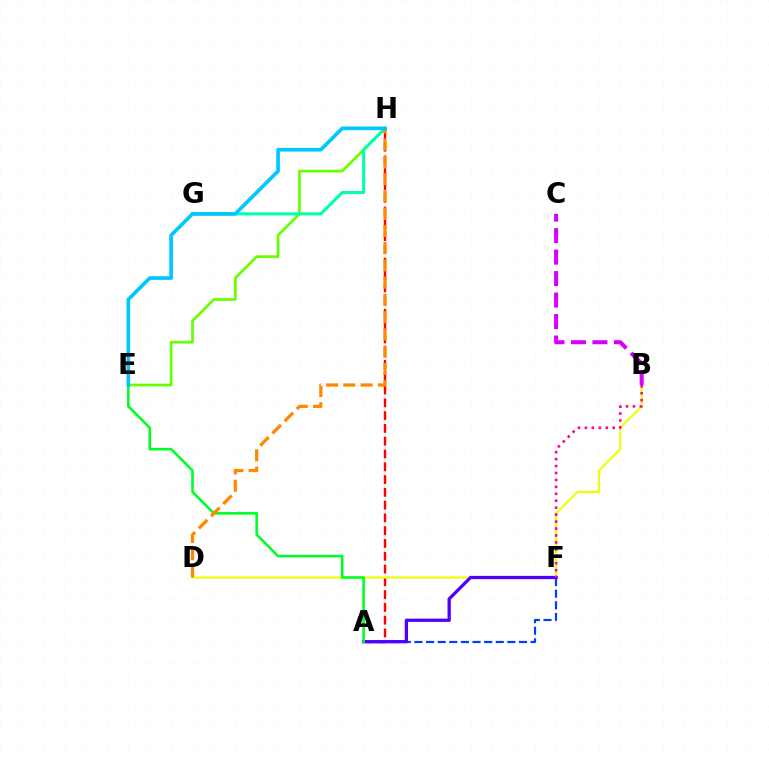{('E', 'H'): [{'color': '#66ff00', 'line_style': 'solid', 'thickness': 1.95}, {'color': '#00c7ff', 'line_style': 'solid', 'thickness': 2.65}], ('A', 'H'): [{'color': '#ff0000', 'line_style': 'dashed', 'thickness': 1.74}], ('B', 'D'): [{'color': '#eeff00', 'line_style': 'solid', 'thickness': 1.53}], ('A', 'F'): [{'color': '#003fff', 'line_style': 'dashed', 'thickness': 1.58}, {'color': '#4f00ff', 'line_style': 'solid', 'thickness': 2.36}], ('B', 'F'): [{'color': '#ff00a0', 'line_style': 'dotted', 'thickness': 1.89}], ('A', 'E'): [{'color': '#00ff27', 'line_style': 'solid', 'thickness': 1.86}], ('B', 'C'): [{'color': '#d600ff', 'line_style': 'dashed', 'thickness': 2.92}], ('G', 'H'): [{'color': '#00ffaf', 'line_style': 'solid', 'thickness': 2.2}], ('D', 'H'): [{'color': '#ff8800', 'line_style': 'dashed', 'thickness': 2.34}]}